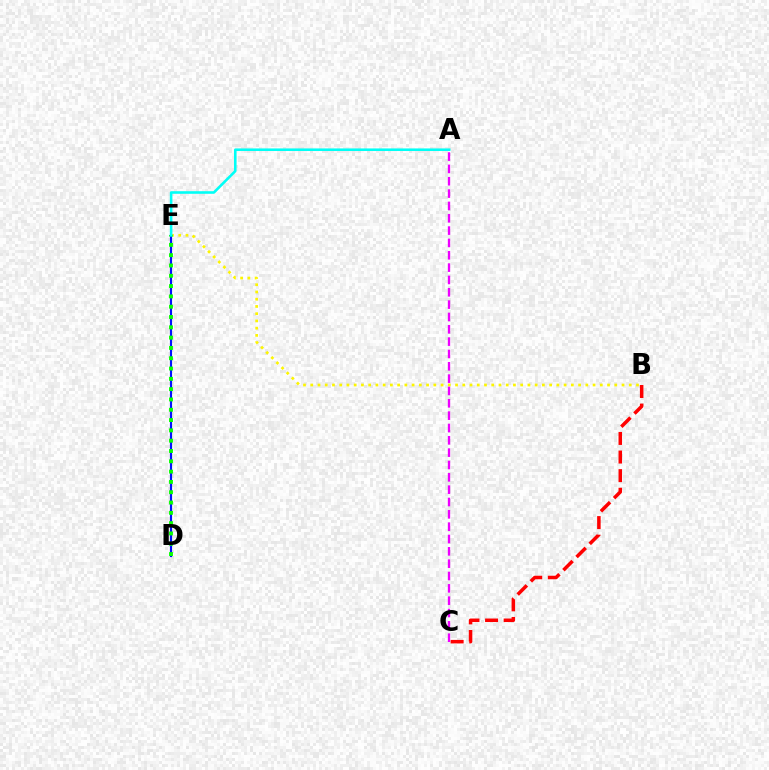{('B', 'E'): [{'color': '#fcf500', 'line_style': 'dotted', 'thickness': 1.97}], ('D', 'E'): [{'color': '#0010ff', 'line_style': 'solid', 'thickness': 1.55}, {'color': '#08ff00', 'line_style': 'dotted', 'thickness': 2.8}], ('A', 'E'): [{'color': '#00fff6', 'line_style': 'solid', 'thickness': 1.86}], ('A', 'C'): [{'color': '#ee00ff', 'line_style': 'dashed', 'thickness': 1.68}], ('B', 'C'): [{'color': '#ff0000', 'line_style': 'dashed', 'thickness': 2.53}]}